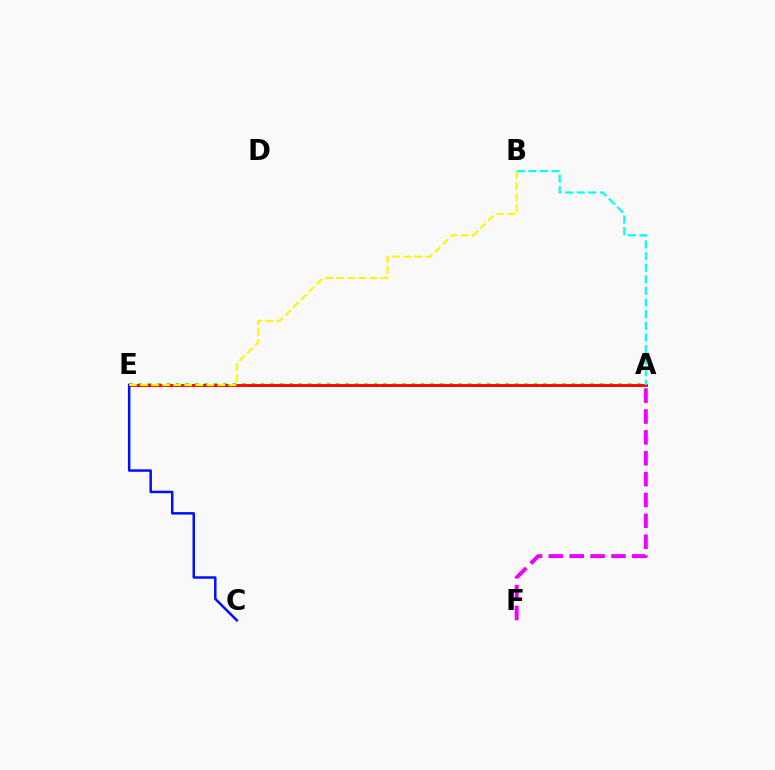{('A', 'E'): [{'color': '#08ff00', 'line_style': 'dotted', 'thickness': 2.56}, {'color': '#ff0000', 'line_style': 'solid', 'thickness': 2.03}], ('C', 'E'): [{'color': '#0010ff', 'line_style': 'solid', 'thickness': 1.79}], ('A', 'B'): [{'color': '#00fff6', 'line_style': 'dashed', 'thickness': 1.58}], ('A', 'F'): [{'color': '#ee00ff', 'line_style': 'dashed', 'thickness': 2.84}], ('B', 'E'): [{'color': '#fcf500', 'line_style': 'dashed', 'thickness': 1.5}]}